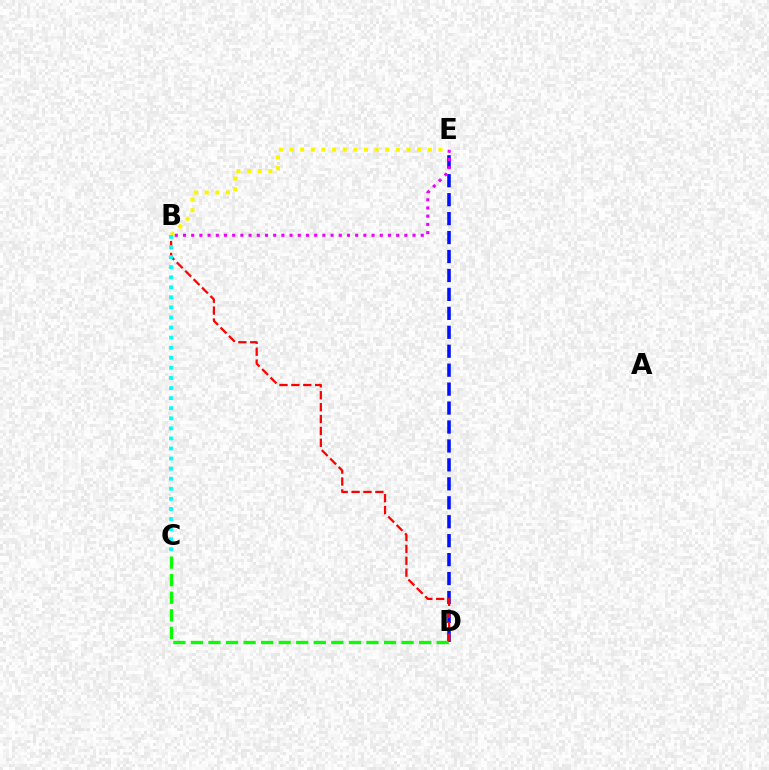{('D', 'E'): [{'color': '#0010ff', 'line_style': 'dashed', 'thickness': 2.57}], ('B', 'E'): [{'color': '#ee00ff', 'line_style': 'dotted', 'thickness': 2.23}, {'color': '#fcf500', 'line_style': 'dotted', 'thickness': 2.89}], ('C', 'D'): [{'color': '#08ff00', 'line_style': 'dashed', 'thickness': 2.38}], ('B', 'D'): [{'color': '#ff0000', 'line_style': 'dashed', 'thickness': 1.62}], ('B', 'C'): [{'color': '#00fff6', 'line_style': 'dotted', 'thickness': 2.74}]}